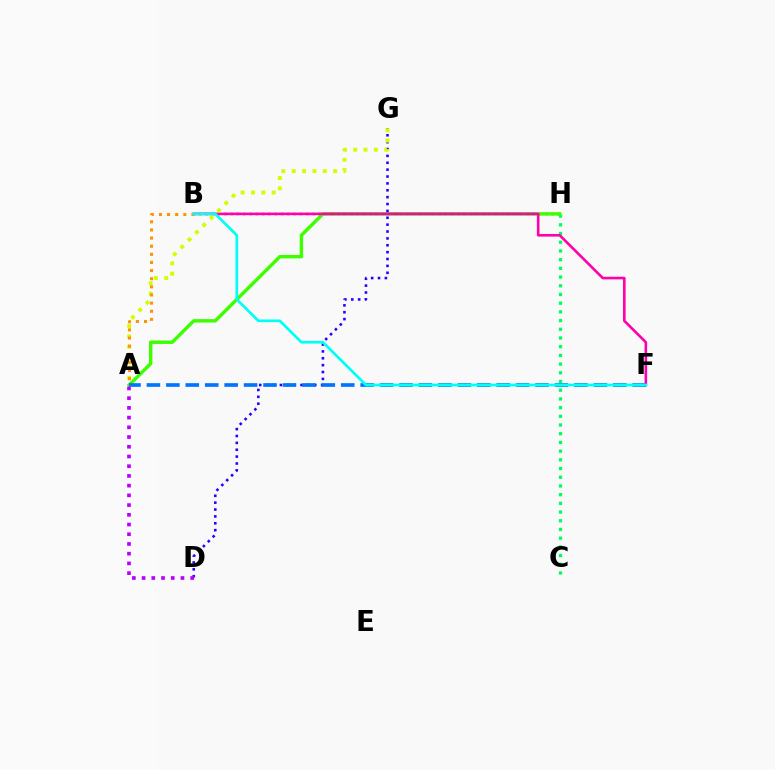{('C', 'H'): [{'color': '#00ff5c', 'line_style': 'dotted', 'thickness': 2.36}], ('B', 'H'): [{'color': '#ff0000', 'line_style': 'dotted', 'thickness': 1.71}], ('A', 'H'): [{'color': '#3dff00', 'line_style': 'solid', 'thickness': 2.47}], ('B', 'F'): [{'color': '#ff00ac', 'line_style': 'solid', 'thickness': 1.88}, {'color': '#00fff6', 'line_style': 'solid', 'thickness': 1.94}], ('D', 'G'): [{'color': '#2500ff', 'line_style': 'dotted', 'thickness': 1.87}], ('A', 'F'): [{'color': '#0074ff', 'line_style': 'dashed', 'thickness': 2.64}], ('A', 'G'): [{'color': '#d1ff00', 'line_style': 'dotted', 'thickness': 2.81}], ('A', 'B'): [{'color': '#ff9400', 'line_style': 'dotted', 'thickness': 2.21}], ('A', 'D'): [{'color': '#b900ff', 'line_style': 'dotted', 'thickness': 2.64}]}